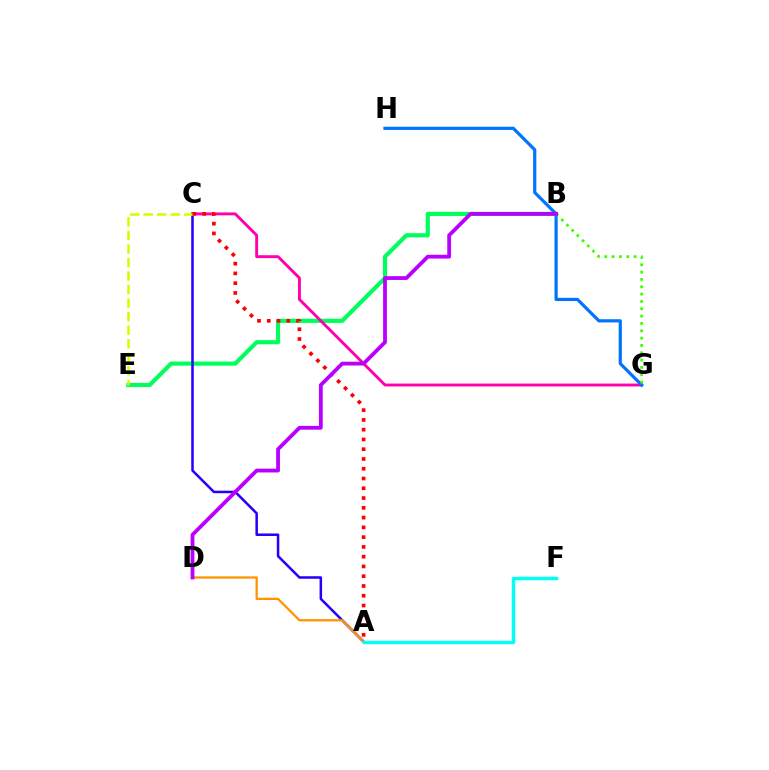{('B', 'E'): [{'color': '#00ff5c', 'line_style': 'solid', 'thickness': 2.99}], ('C', 'G'): [{'color': '#ff00ac', 'line_style': 'solid', 'thickness': 2.08}], ('A', 'C'): [{'color': '#2500ff', 'line_style': 'solid', 'thickness': 1.82}, {'color': '#ff0000', 'line_style': 'dotted', 'thickness': 2.65}], ('C', 'E'): [{'color': '#d1ff00', 'line_style': 'dashed', 'thickness': 1.84}], ('A', 'D'): [{'color': '#ff9400', 'line_style': 'solid', 'thickness': 1.64}], ('G', 'H'): [{'color': '#0074ff', 'line_style': 'solid', 'thickness': 2.31}], ('A', 'F'): [{'color': '#00fff6', 'line_style': 'solid', 'thickness': 2.49}], ('B', 'G'): [{'color': '#3dff00', 'line_style': 'dotted', 'thickness': 1.99}], ('B', 'D'): [{'color': '#b900ff', 'line_style': 'solid', 'thickness': 2.73}]}